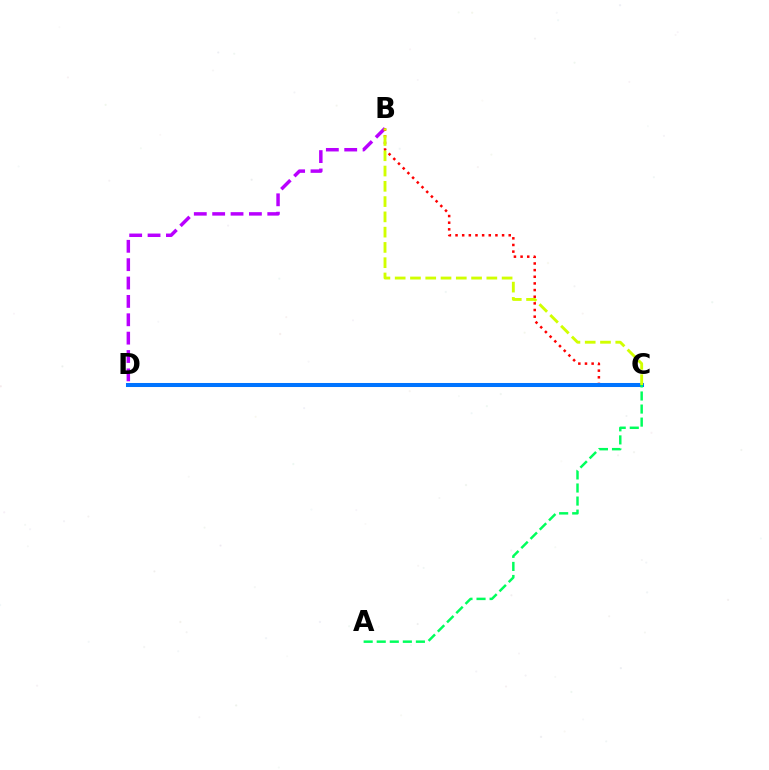{('B', 'D'): [{'color': '#b900ff', 'line_style': 'dashed', 'thickness': 2.5}], ('B', 'C'): [{'color': '#ff0000', 'line_style': 'dotted', 'thickness': 1.81}, {'color': '#d1ff00', 'line_style': 'dashed', 'thickness': 2.08}], ('C', 'D'): [{'color': '#0074ff', 'line_style': 'solid', 'thickness': 2.91}], ('A', 'C'): [{'color': '#00ff5c', 'line_style': 'dashed', 'thickness': 1.77}]}